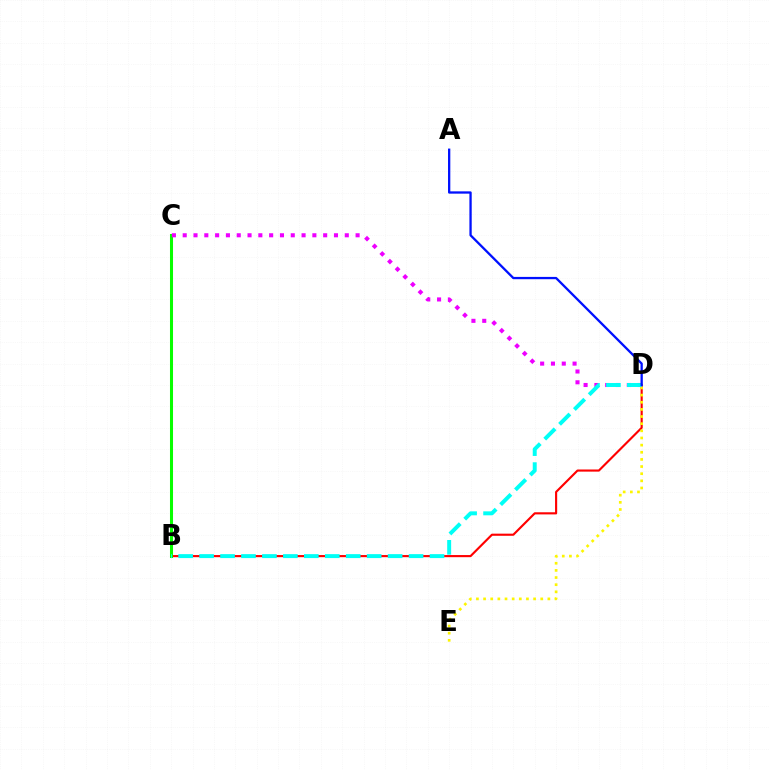{('B', 'D'): [{'color': '#ff0000', 'line_style': 'solid', 'thickness': 1.54}, {'color': '#00fff6', 'line_style': 'dashed', 'thickness': 2.85}], ('B', 'C'): [{'color': '#08ff00', 'line_style': 'solid', 'thickness': 2.19}], ('C', 'D'): [{'color': '#ee00ff', 'line_style': 'dotted', 'thickness': 2.94}], ('D', 'E'): [{'color': '#fcf500', 'line_style': 'dotted', 'thickness': 1.94}], ('A', 'D'): [{'color': '#0010ff', 'line_style': 'solid', 'thickness': 1.65}]}